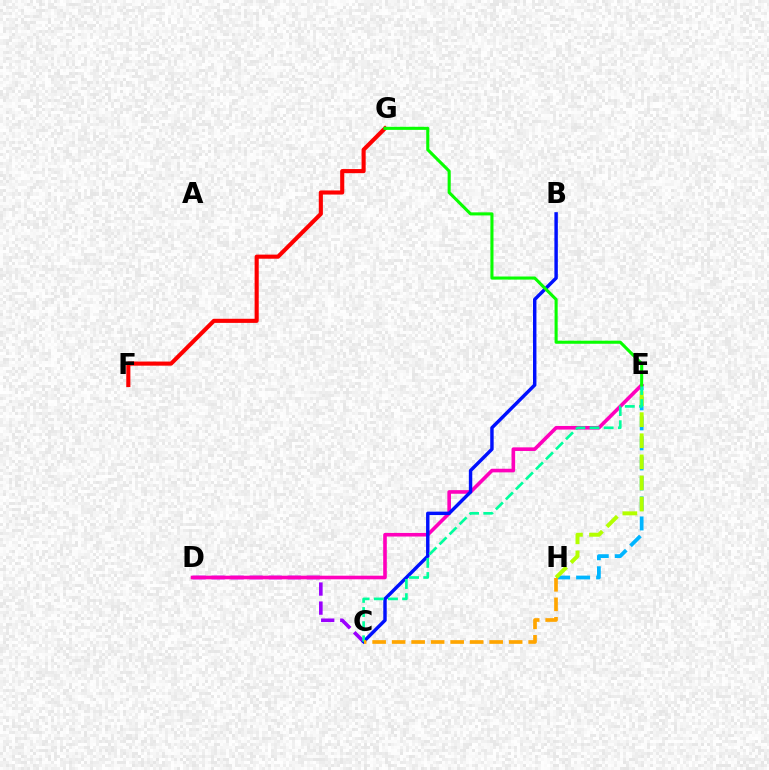{('C', 'D'): [{'color': '#9b00ff', 'line_style': 'dashed', 'thickness': 2.59}], ('E', 'H'): [{'color': '#00b5ff', 'line_style': 'dashed', 'thickness': 2.72}, {'color': '#b3ff00', 'line_style': 'dashed', 'thickness': 2.87}], ('D', 'E'): [{'color': '#ff00bd', 'line_style': 'solid', 'thickness': 2.6}], ('F', 'G'): [{'color': '#ff0000', 'line_style': 'solid', 'thickness': 2.96}], ('B', 'C'): [{'color': '#0010ff', 'line_style': 'solid', 'thickness': 2.47}], ('C', 'E'): [{'color': '#00ff9d', 'line_style': 'dashed', 'thickness': 1.92}], ('C', 'H'): [{'color': '#ffa500', 'line_style': 'dashed', 'thickness': 2.65}], ('E', 'G'): [{'color': '#08ff00', 'line_style': 'solid', 'thickness': 2.22}]}